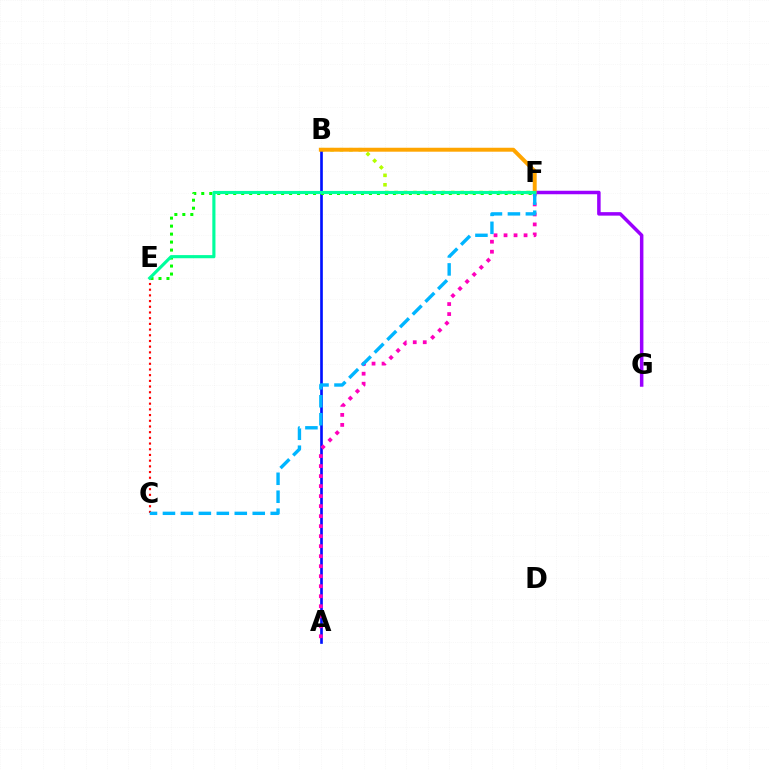{('B', 'F'): [{'color': '#b3ff00', 'line_style': 'dotted', 'thickness': 2.56}, {'color': '#ffa500', 'line_style': 'solid', 'thickness': 2.84}], ('F', 'G'): [{'color': '#9b00ff', 'line_style': 'solid', 'thickness': 2.52}], ('A', 'B'): [{'color': '#0010ff', 'line_style': 'solid', 'thickness': 1.92}], ('E', 'F'): [{'color': '#08ff00', 'line_style': 'dotted', 'thickness': 2.17}, {'color': '#00ff9d', 'line_style': 'solid', 'thickness': 2.26}], ('A', 'F'): [{'color': '#ff00bd', 'line_style': 'dotted', 'thickness': 2.72}], ('C', 'E'): [{'color': '#ff0000', 'line_style': 'dotted', 'thickness': 1.55}], ('C', 'F'): [{'color': '#00b5ff', 'line_style': 'dashed', 'thickness': 2.44}]}